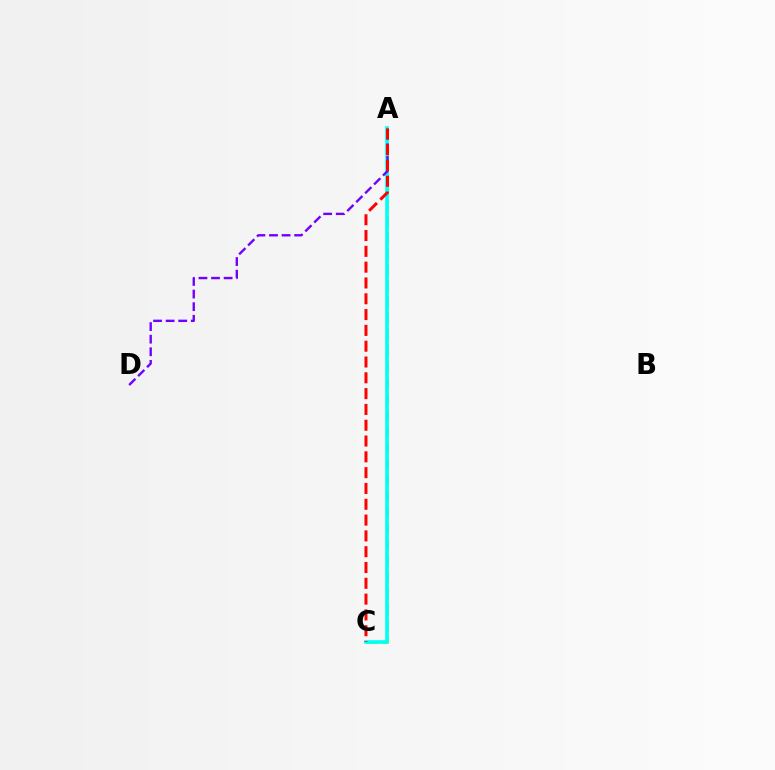{('A', 'C'): [{'color': '#84ff00', 'line_style': 'dashed', 'thickness': 2.2}, {'color': '#00fff6', 'line_style': 'solid', 'thickness': 2.61}, {'color': '#ff0000', 'line_style': 'dashed', 'thickness': 2.15}], ('A', 'D'): [{'color': '#7200ff', 'line_style': 'dashed', 'thickness': 1.71}]}